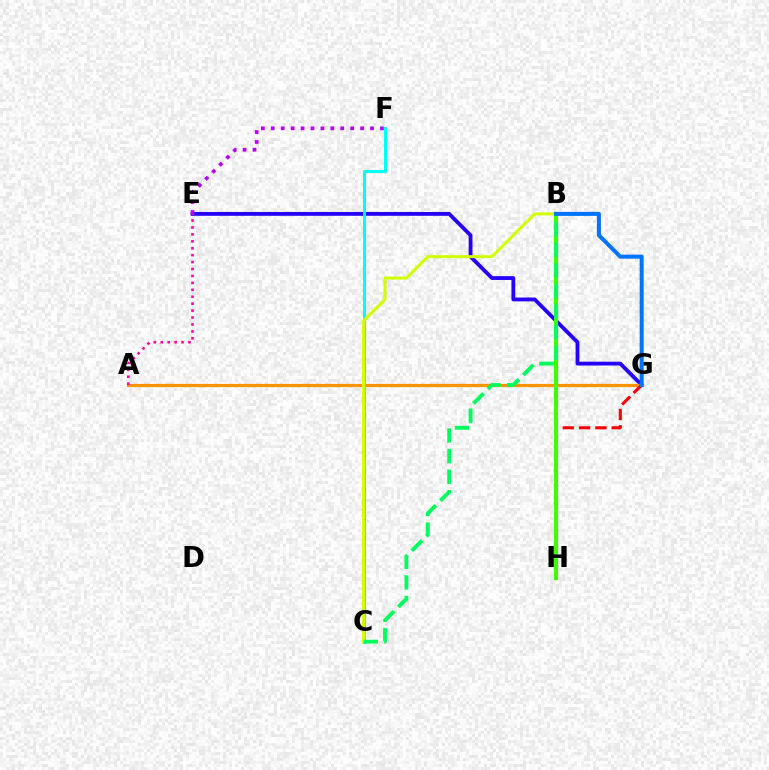{('E', 'G'): [{'color': '#2500ff', 'line_style': 'solid', 'thickness': 2.75}], ('A', 'G'): [{'color': '#ff9400', 'line_style': 'solid', 'thickness': 2.31}], ('C', 'F'): [{'color': '#00fff6', 'line_style': 'solid', 'thickness': 2.14}], ('G', 'H'): [{'color': '#ff0000', 'line_style': 'dashed', 'thickness': 2.22}], ('E', 'F'): [{'color': '#b900ff', 'line_style': 'dotted', 'thickness': 2.7}], ('B', 'H'): [{'color': '#3dff00', 'line_style': 'solid', 'thickness': 2.98}], ('B', 'C'): [{'color': '#d1ff00', 'line_style': 'solid', 'thickness': 2.19}, {'color': '#00ff5c', 'line_style': 'dashed', 'thickness': 2.8}], ('A', 'E'): [{'color': '#ff00ac', 'line_style': 'dotted', 'thickness': 1.88}], ('B', 'G'): [{'color': '#0074ff', 'line_style': 'solid', 'thickness': 2.89}]}